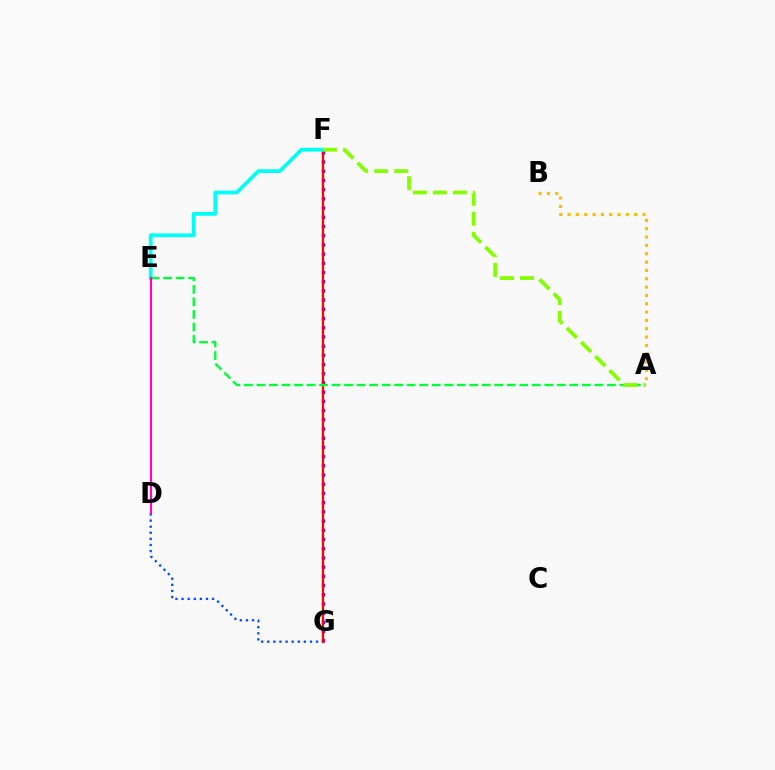{('D', 'G'): [{'color': '#004bff', 'line_style': 'dotted', 'thickness': 1.66}], ('F', 'G'): [{'color': '#7200ff', 'line_style': 'dotted', 'thickness': 2.5}, {'color': '#ff0000', 'line_style': 'solid', 'thickness': 1.6}], ('E', 'F'): [{'color': '#00fff6', 'line_style': 'solid', 'thickness': 2.69}], ('A', 'E'): [{'color': '#00ff39', 'line_style': 'dashed', 'thickness': 1.7}], ('A', 'B'): [{'color': '#ffbd00', 'line_style': 'dotted', 'thickness': 2.26}], ('A', 'F'): [{'color': '#84ff00', 'line_style': 'dashed', 'thickness': 2.72}], ('D', 'E'): [{'color': '#ff00cf', 'line_style': 'solid', 'thickness': 1.51}]}